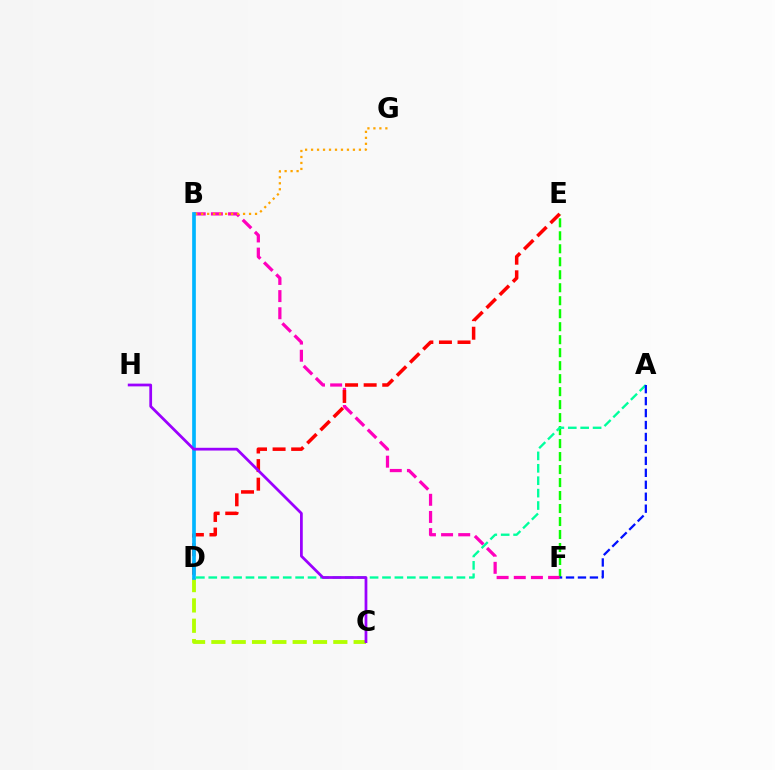{('E', 'F'): [{'color': '#08ff00', 'line_style': 'dashed', 'thickness': 1.76}], ('B', 'F'): [{'color': '#ff00bd', 'line_style': 'dashed', 'thickness': 2.33}], ('A', 'D'): [{'color': '#00ff9d', 'line_style': 'dashed', 'thickness': 1.69}], ('A', 'F'): [{'color': '#0010ff', 'line_style': 'dashed', 'thickness': 1.62}], ('C', 'D'): [{'color': '#b3ff00', 'line_style': 'dashed', 'thickness': 2.76}], ('B', 'G'): [{'color': '#ffa500', 'line_style': 'dotted', 'thickness': 1.62}], ('D', 'E'): [{'color': '#ff0000', 'line_style': 'dashed', 'thickness': 2.52}], ('B', 'D'): [{'color': '#00b5ff', 'line_style': 'solid', 'thickness': 2.65}], ('C', 'H'): [{'color': '#9b00ff', 'line_style': 'solid', 'thickness': 1.98}]}